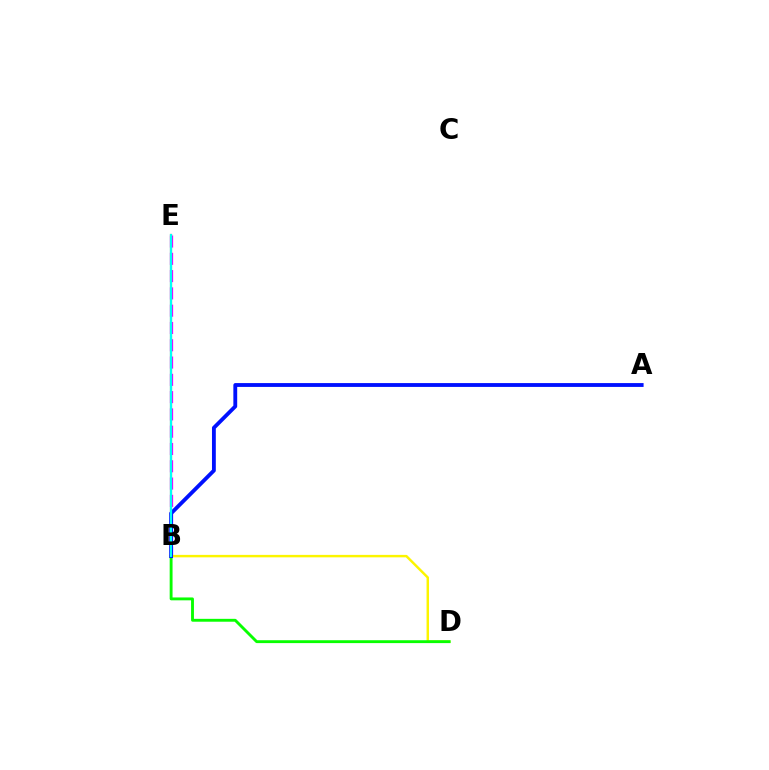{('B', 'E'): [{'color': '#ff0000', 'line_style': 'solid', 'thickness': 1.52}, {'color': '#ee00ff', 'line_style': 'dashed', 'thickness': 2.35}, {'color': '#00fff6', 'line_style': 'solid', 'thickness': 1.6}], ('B', 'D'): [{'color': '#fcf500', 'line_style': 'solid', 'thickness': 1.76}, {'color': '#08ff00', 'line_style': 'solid', 'thickness': 2.07}], ('A', 'B'): [{'color': '#0010ff', 'line_style': 'solid', 'thickness': 2.76}]}